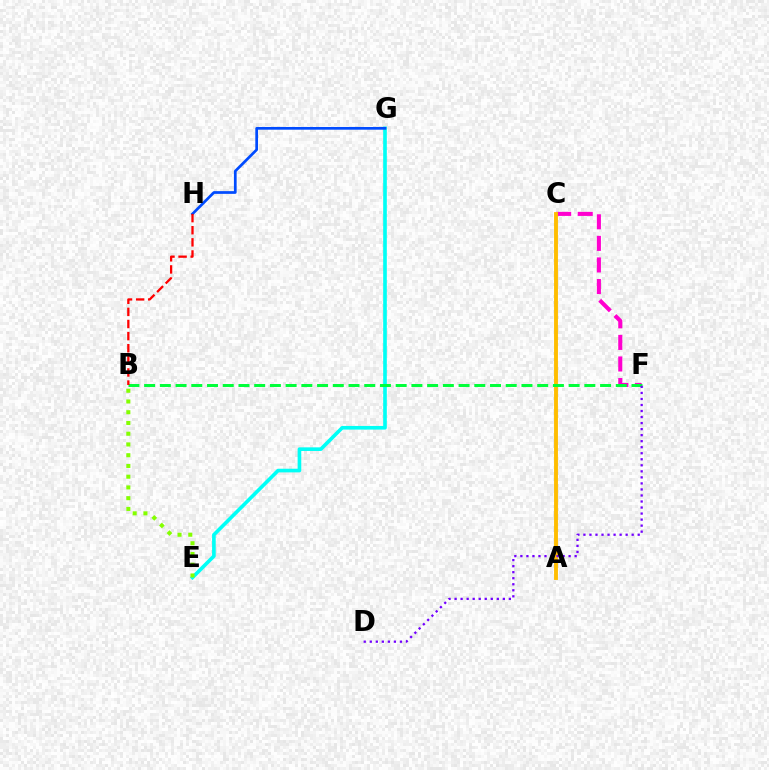{('C', 'F'): [{'color': '#ff00cf', 'line_style': 'dashed', 'thickness': 2.93}], ('A', 'C'): [{'color': '#ffbd00', 'line_style': 'solid', 'thickness': 2.79}], ('E', 'G'): [{'color': '#00fff6', 'line_style': 'solid', 'thickness': 2.62}], ('G', 'H'): [{'color': '#004bff', 'line_style': 'solid', 'thickness': 1.96}], ('B', 'F'): [{'color': '#00ff39', 'line_style': 'dashed', 'thickness': 2.14}], ('B', 'E'): [{'color': '#84ff00', 'line_style': 'dotted', 'thickness': 2.92}], ('D', 'F'): [{'color': '#7200ff', 'line_style': 'dotted', 'thickness': 1.64}], ('B', 'H'): [{'color': '#ff0000', 'line_style': 'dashed', 'thickness': 1.65}]}